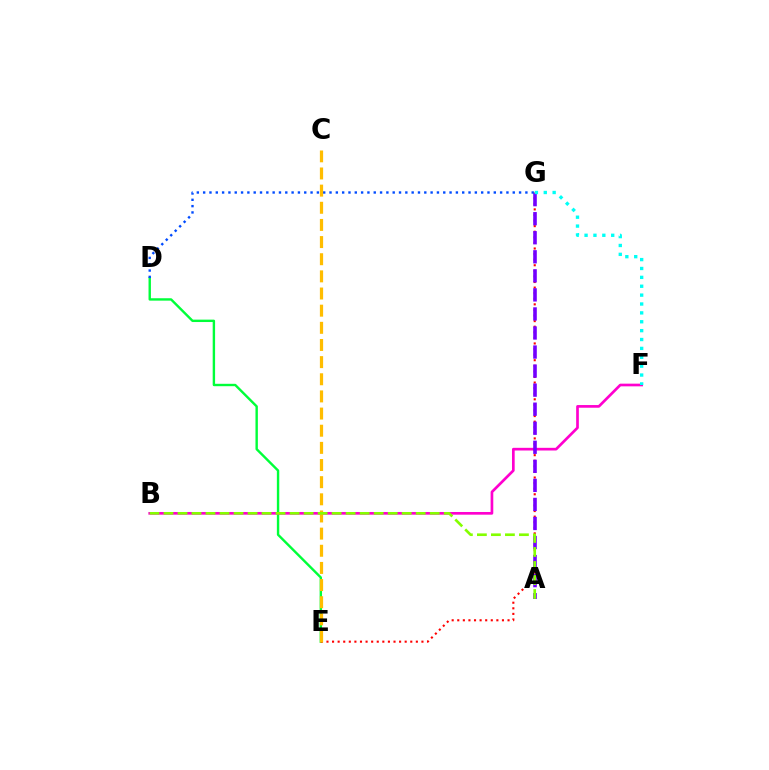{('D', 'E'): [{'color': '#00ff39', 'line_style': 'solid', 'thickness': 1.73}], ('E', 'G'): [{'color': '#ff0000', 'line_style': 'dotted', 'thickness': 1.52}], ('D', 'G'): [{'color': '#004bff', 'line_style': 'dotted', 'thickness': 1.72}], ('B', 'F'): [{'color': '#ff00cf', 'line_style': 'solid', 'thickness': 1.93}], ('C', 'E'): [{'color': '#ffbd00', 'line_style': 'dashed', 'thickness': 2.33}], ('A', 'G'): [{'color': '#7200ff', 'line_style': 'dashed', 'thickness': 2.59}], ('A', 'B'): [{'color': '#84ff00', 'line_style': 'dashed', 'thickness': 1.9}], ('F', 'G'): [{'color': '#00fff6', 'line_style': 'dotted', 'thickness': 2.41}]}